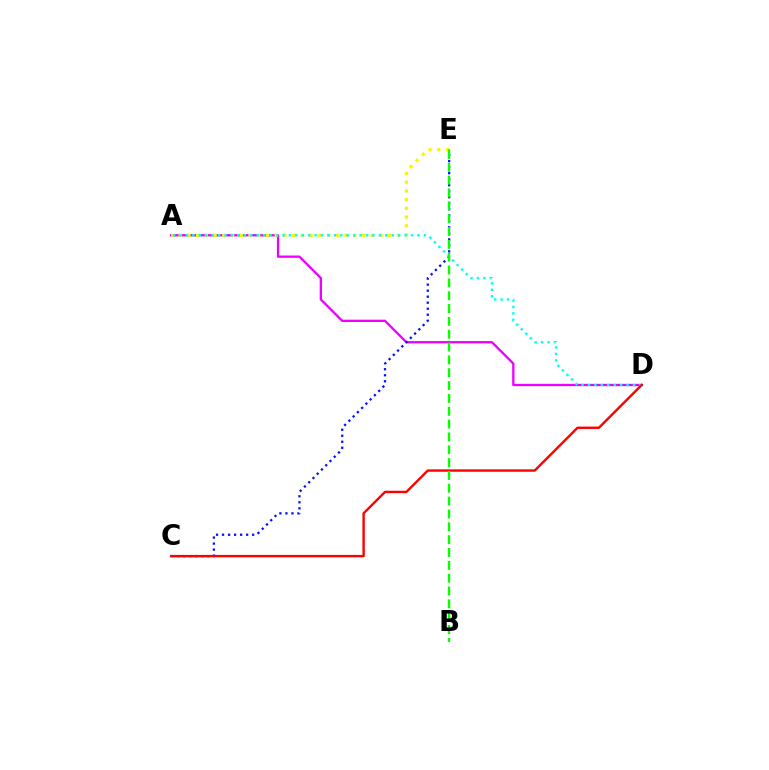{('A', 'D'): [{'color': '#ee00ff', 'line_style': 'solid', 'thickness': 1.66}, {'color': '#00fff6', 'line_style': 'dotted', 'thickness': 1.75}], ('A', 'E'): [{'color': '#fcf500', 'line_style': 'dotted', 'thickness': 2.37}], ('C', 'E'): [{'color': '#0010ff', 'line_style': 'dotted', 'thickness': 1.63}], ('C', 'D'): [{'color': '#ff0000', 'line_style': 'solid', 'thickness': 1.73}], ('B', 'E'): [{'color': '#08ff00', 'line_style': 'dashed', 'thickness': 1.74}]}